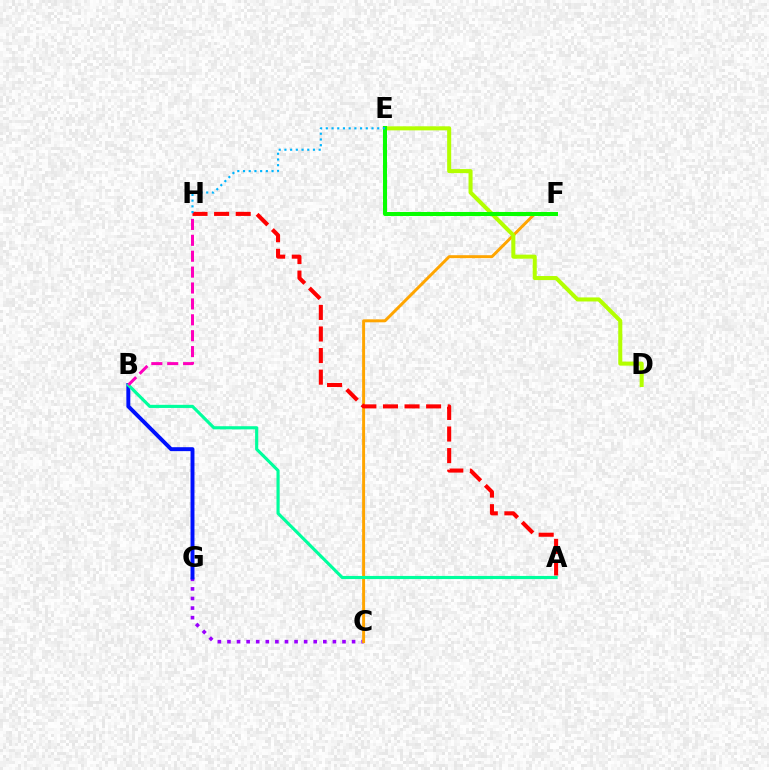{('C', 'G'): [{'color': '#9b00ff', 'line_style': 'dotted', 'thickness': 2.6}], ('B', 'G'): [{'color': '#0010ff', 'line_style': 'solid', 'thickness': 2.83}], ('C', 'F'): [{'color': '#ffa500', 'line_style': 'solid', 'thickness': 2.13}], ('A', 'H'): [{'color': '#ff0000', 'line_style': 'dashed', 'thickness': 2.93}], ('D', 'E'): [{'color': '#b3ff00', 'line_style': 'solid', 'thickness': 2.91}], ('A', 'B'): [{'color': '#00ff9d', 'line_style': 'solid', 'thickness': 2.25}], ('E', 'F'): [{'color': '#08ff00', 'line_style': 'solid', 'thickness': 2.9}], ('B', 'H'): [{'color': '#ff00bd', 'line_style': 'dashed', 'thickness': 2.16}], ('E', 'H'): [{'color': '#00b5ff', 'line_style': 'dotted', 'thickness': 1.55}]}